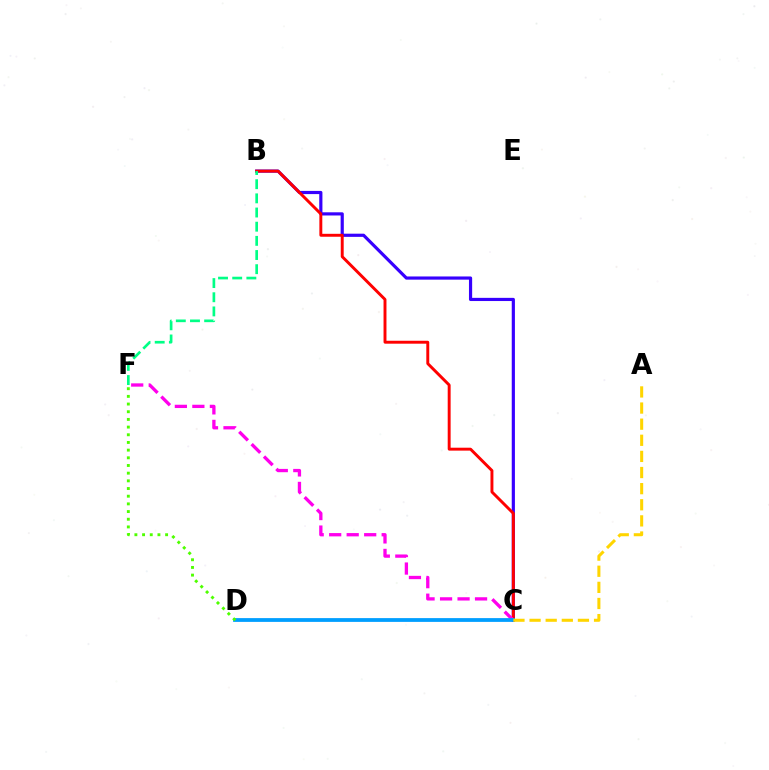{('B', 'C'): [{'color': '#3700ff', 'line_style': 'solid', 'thickness': 2.29}, {'color': '#ff0000', 'line_style': 'solid', 'thickness': 2.11}], ('C', 'F'): [{'color': '#ff00ed', 'line_style': 'dashed', 'thickness': 2.38}], ('C', 'D'): [{'color': '#009eff', 'line_style': 'solid', 'thickness': 2.72}], ('B', 'F'): [{'color': '#00ff86', 'line_style': 'dashed', 'thickness': 1.92}], ('A', 'C'): [{'color': '#ffd500', 'line_style': 'dashed', 'thickness': 2.19}], ('D', 'F'): [{'color': '#4fff00', 'line_style': 'dotted', 'thickness': 2.09}]}